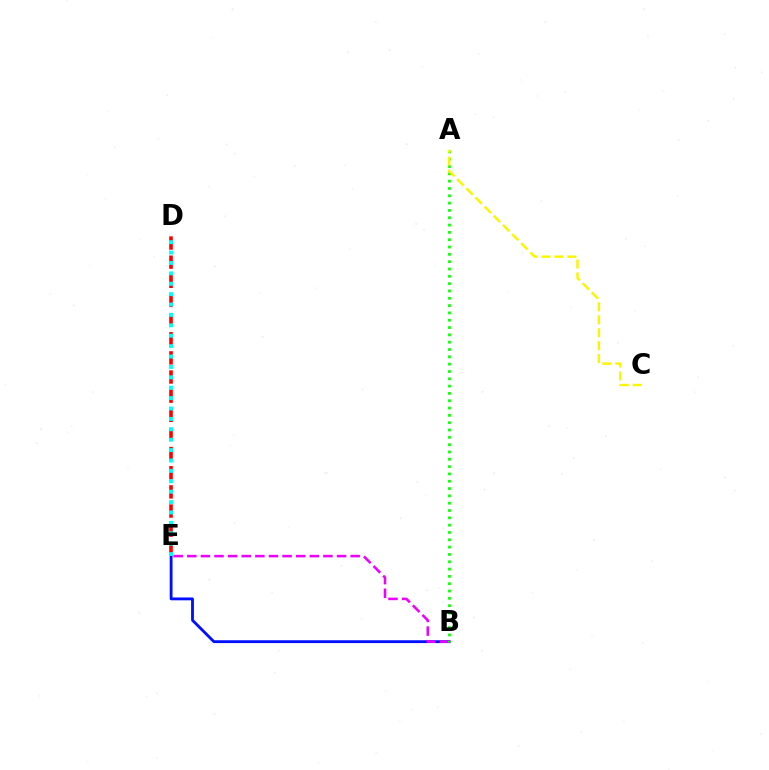{('B', 'E'): [{'color': '#0010ff', 'line_style': 'solid', 'thickness': 2.04}, {'color': '#ee00ff', 'line_style': 'dashed', 'thickness': 1.85}], ('D', 'E'): [{'color': '#ff0000', 'line_style': 'dashed', 'thickness': 2.6}, {'color': '#00fff6', 'line_style': 'dotted', 'thickness': 2.82}], ('A', 'B'): [{'color': '#08ff00', 'line_style': 'dotted', 'thickness': 1.99}], ('A', 'C'): [{'color': '#fcf500', 'line_style': 'dashed', 'thickness': 1.76}]}